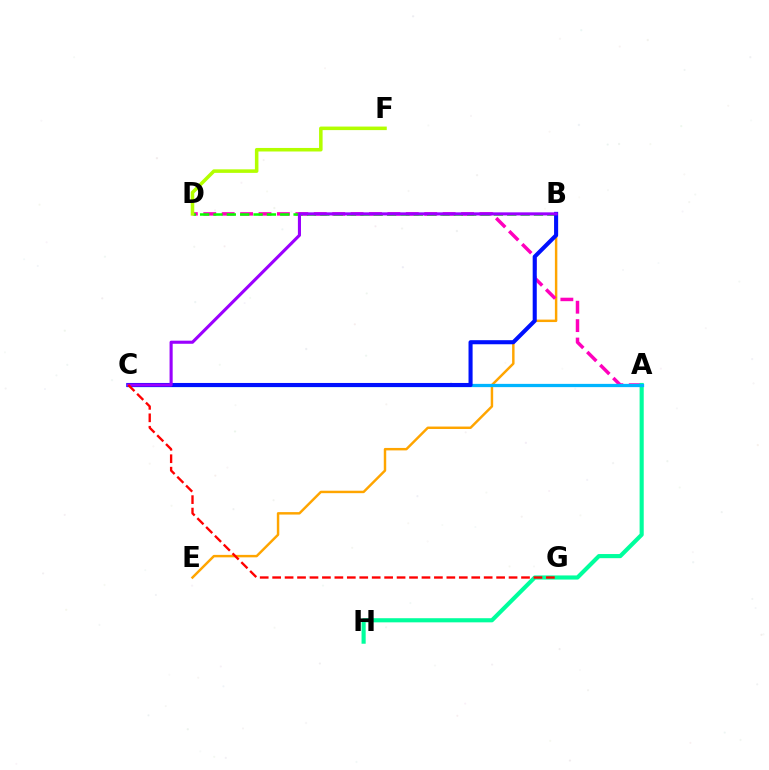{('B', 'E'): [{'color': '#ffa500', 'line_style': 'solid', 'thickness': 1.77}], ('A', 'D'): [{'color': '#ff00bd', 'line_style': 'dashed', 'thickness': 2.5}], ('A', 'H'): [{'color': '#00ff9d', 'line_style': 'solid', 'thickness': 2.97}], ('B', 'D'): [{'color': '#08ff00', 'line_style': 'dashed', 'thickness': 1.81}], ('A', 'C'): [{'color': '#00b5ff', 'line_style': 'solid', 'thickness': 2.35}], ('B', 'C'): [{'color': '#0010ff', 'line_style': 'solid', 'thickness': 2.94}, {'color': '#9b00ff', 'line_style': 'solid', 'thickness': 2.23}], ('C', 'G'): [{'color': '#ff0000', 'line_style': 'dashed', 'thickness': 1.69}], ('D', 'F'): [{'color': '#b3ff00', 'line_style': 'solid', 'thickness': 2.54}]}